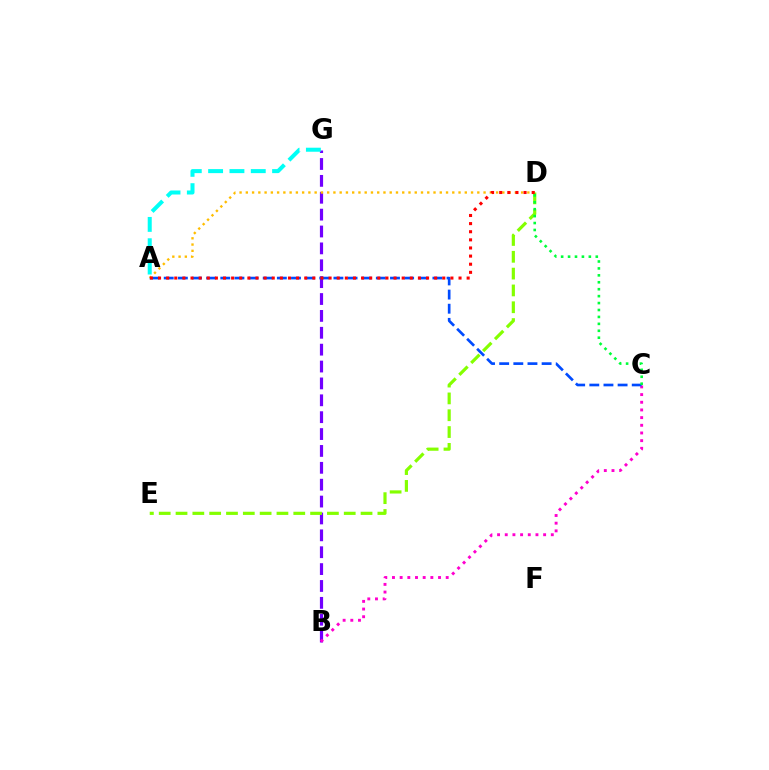{('B', 'G'): [{'color': '#7200ff', 'line_style': 'dashed', 'thickness': 2.29}], ('B', 'C'): [{'color': '#ff00cf', 'line_style': 'dotted', 'thickness': 2.09}], ('D', 'E'): [{'color': '#84ff00', 'line_style': 'dashed', 'thickness': 2.28}], ('A', 'G'): [{'color': '#00fff6', 'line_style': 'dashed', 'thickness': 2.9}], ('A', 'C'): [{'color': '#004bff', 'line_style': 'dashed', 'thickness': 1.92}], ('A', 'D'): [{'color': '#ffbd00', 'line_style': 'dotted', 'thickness': 1.7}, {'color': '#ff0000', 'line_style': 'dotted', 'thickness': 2.21}], ('C', 'D'): [{'color': '#00ff39', 'line_style': 'dotted', 'thickness': 1.88}]}